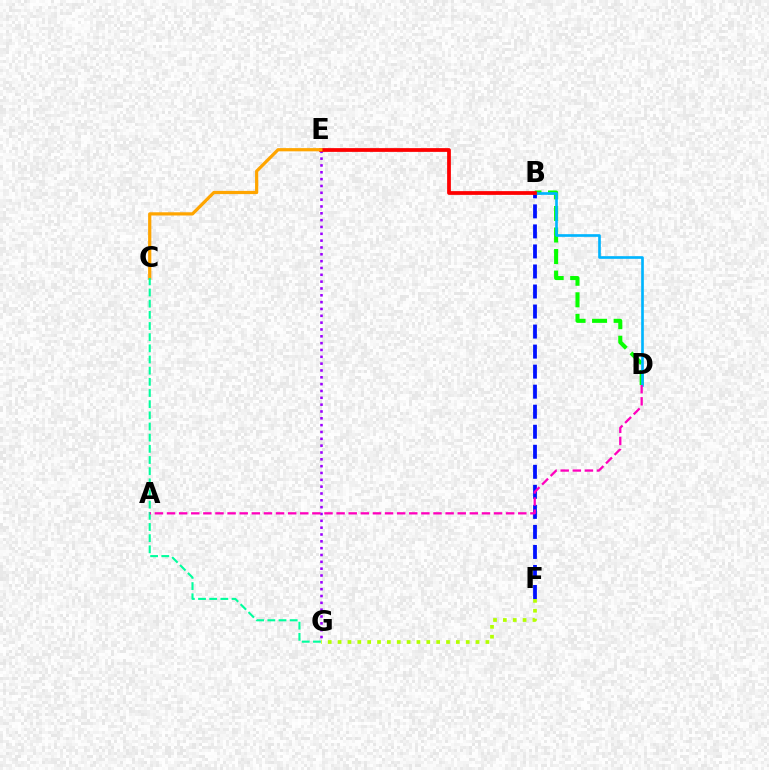{('B', 'F'): [{'color': '#0010ff', 'line_style': 'dashed', 'thickness': 2.72}], ('E', 'G'): [{'color': '#9b00ff', 'line_style': 'dotted', 'thickness': 1.86}], ('B', 'D'): [{'color': '#08ff00', 'line_style': 'dashed', 'thickness': 2.93}, {'color': '#00b5ff', 'line_style': 'solid', 'thickness': 1.92}], ('B', 'E'): [{'color': '#ff0000', 'line_style': 'solid', 'thickness': 2.7}], ('C', 'E'): [{'color': '#ffa500', 'line_style': 'solid', 'thickness': 2.32}], ('C', 'G'): [{'color': '#00ff9d', 'line_style': 'dashed', 'thickness': 1.52}], ('F', 'G'): [{'color': '#b3ff00', 'line_style': 'dotted', 'thickness': 2.68}], ('A', 'D'): [{'color': '#ff00bd', 'line_style': 'dashed', 'thickness': 1.65}]}